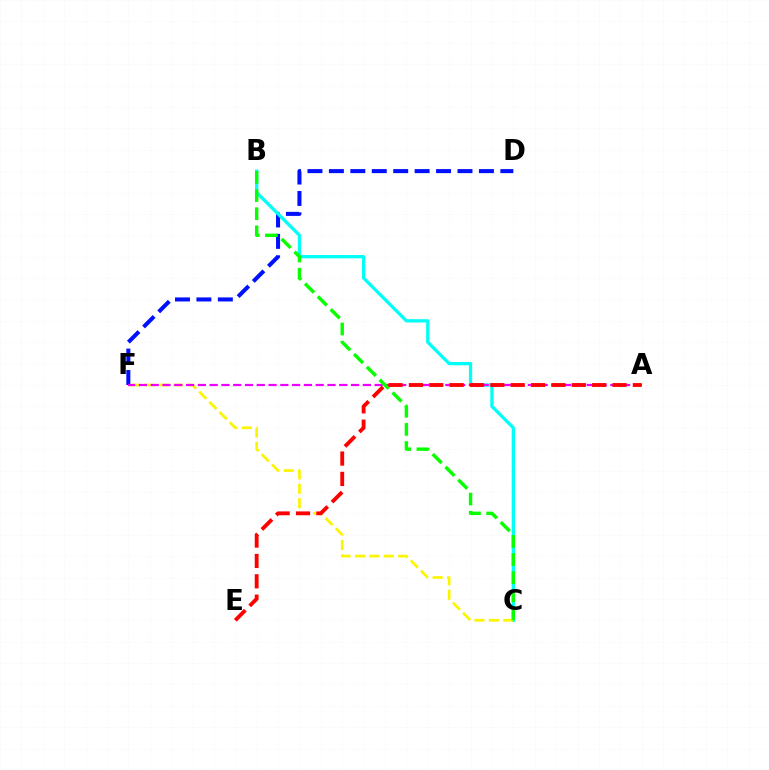{('D', 'F'): [{'color': '#0010ff', 'line_style': 'dashed', 'thickness': 2.91}], ('B', 'C'): [{'color': '#00fff6', 'line_style': 'solid', 'thickness': 2.37}, {'color': '#08ff00', 'line_style': 'dashed', 'thickness': 2.46}], ('C', 'F'): [{'color': '#fcf500', 'line_style': 'dashed', 'thickness': 1.96}], ('A', 'F'): [{'color': '#ee00ff', 'line_style': 'dashed', 'thickness': 1.6}], ('A', 'E'): [{'color': '#ff0000', 'line_style': 'dashed', 'thickness': 2.77}]}